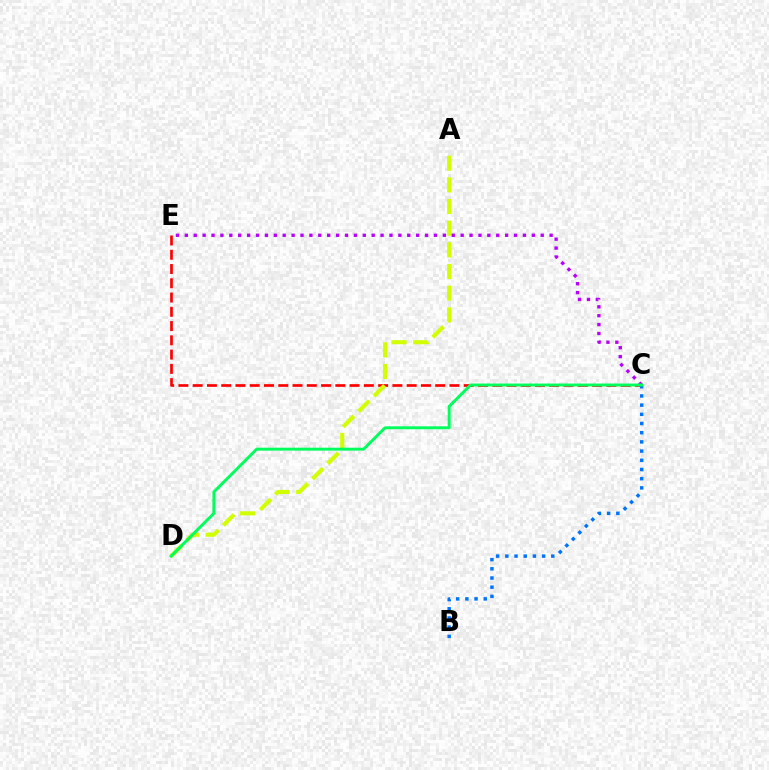{('C', 'E'): [{'color': '#ff0000', 'line_style': 'dashed', 'thickness': 1.94}, {'color': '#b900ff', 'line_style': 'dotted', 'thickness': 2.42}], ('B', 'C'): [{'color': '#0074ff', 'line_style': 'dotted', 'thickness': 2.5}], ('A', 'D'): [{'color': '#d1ff00', 'line_style': 'dashed', 'thickness': 2.94}], ('C', 'D'): [{'color': '#00ff5c', 'line_style': 'solid', 'thickness': 2.11}]}